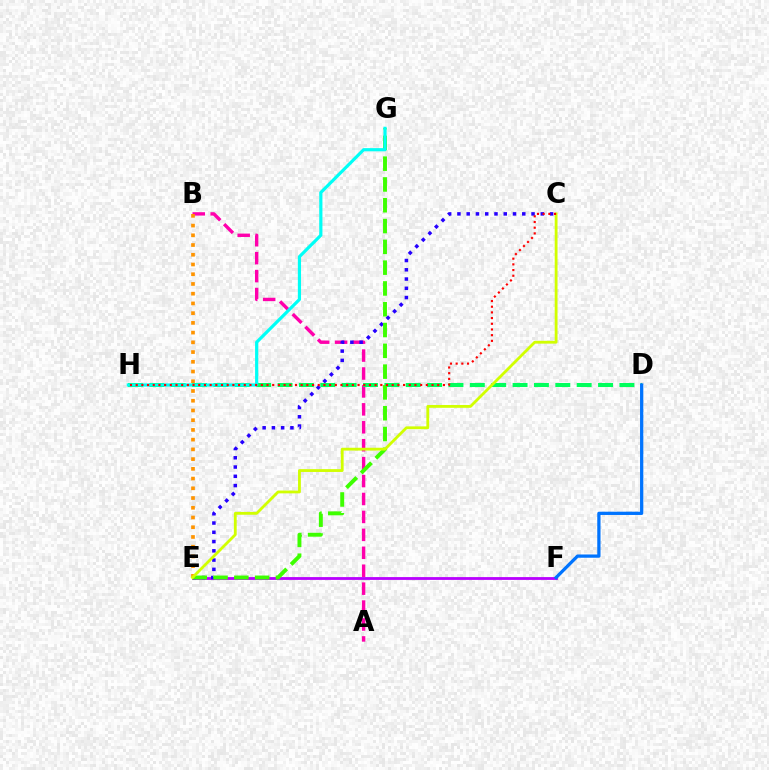{('E', 'F'): [{'color': '#b900ff', 'line_style': 'solid', 'thickness': 2.02}], ('A', 'B'): [{'color': '#ff00ac', 'line_style': 'dashed', 'thickness': 2.44}], ('C', 'E'): [{'color': '#2500ff', 'line_style': 'dotted', 'thickness': 2.52}, {'color': '#d1ff00', 'line_style': 'solid', 'thickness': 2.03}], ('D', 'H'): [{'color': '#00ff5c', 'line_style': 'dashed', 'thickness': 2.9}], ('E', 'G'): [{'color': '#3dff00', 'line_style': 'dashed', 'thickness': 2.83}], ('G', 'H'): [{'color': '#00fff6', 'line_style': 'solid', 'thickness': 2.29}], ('D', 'F'): [{'color': '#0074ff', 'line_style': 'solid', 'thickness': 2.35}], ('B', 'E'): [{'color': '#ff9400', 'line_style': 'dotted', 'thickness': 2.64}], ('C', 'H'): [{'color': '#ff0000', 'line_style': 'dotted', 'thickness': 1.55}]}